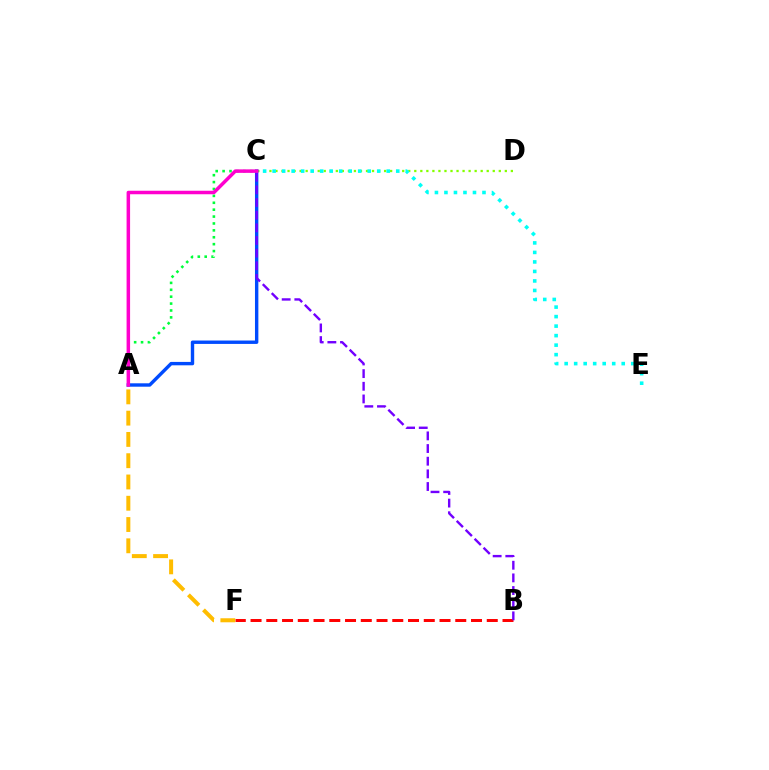{('B', 'F'): [{'color': '#ff0000', 'line_style': 'dashed', 'thickness': 2.14}], ('C', 'D'): [{'color': '#84ff00', 'line_style': 'dotted', 'thickness': 1.64}], ('A', 'C'): [{'color': '#004bff', 'line_style': 'solid', 'thickness': 2.44}, {'color': '#00ff39', 'line_style': 'dotted', 'thickness': 1.87}, {'color': '#ff00cf', 'line_style': 'solid', 'thickness': 2.52}], ('A', 'F'): [{'color': '#ffbd00', 'line_style': 'dashed', 'thickness': 2.89}], ('C', 'E'): [{'color': '#00fff6', 'line_style': 'dotted', 'thickness': 2.58}], ('B', 'C'): [{'color': '#7200ff', 'line_style': 'dashed', 'thickness': 1.72}]}